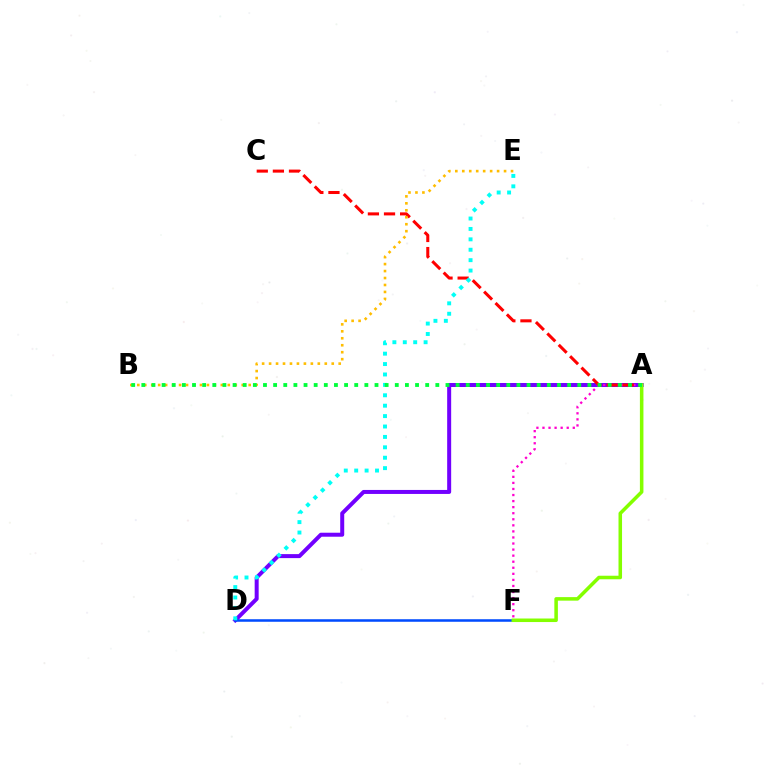{('A', 'D'): [{'color': '#7200ff', 'line_style': 'solid', 'thickness': 2.88}], ('D', 'F'): [{'color': '#004bff', 'line_style': 'solid', 'thickness': 1.83}], ('A', 'F'): [{'color': '#ff00cf', 'line_style': 'dotted', 'thickness': 1.65}, {'color': '#84ff00', 'line_style': 'solid', 'thickness': 2.55}], ('A', 'C'): [{'color': '#ff0000', 'line_style': 'dashed', 'thickness': 2.19}], ('B', 'E'): [{'color': '#ffbd00', 'line_style': 'dotted', 'thickness': 1.89}], ('D', 'E'): [{'color': '#00fff6', 'line_style': 'dotted', 'thickness': 2.83}], ('A', 'B'): [{'color': '#00ff39', 'line_style': 'dotted', 'thickness': 2.75}]}